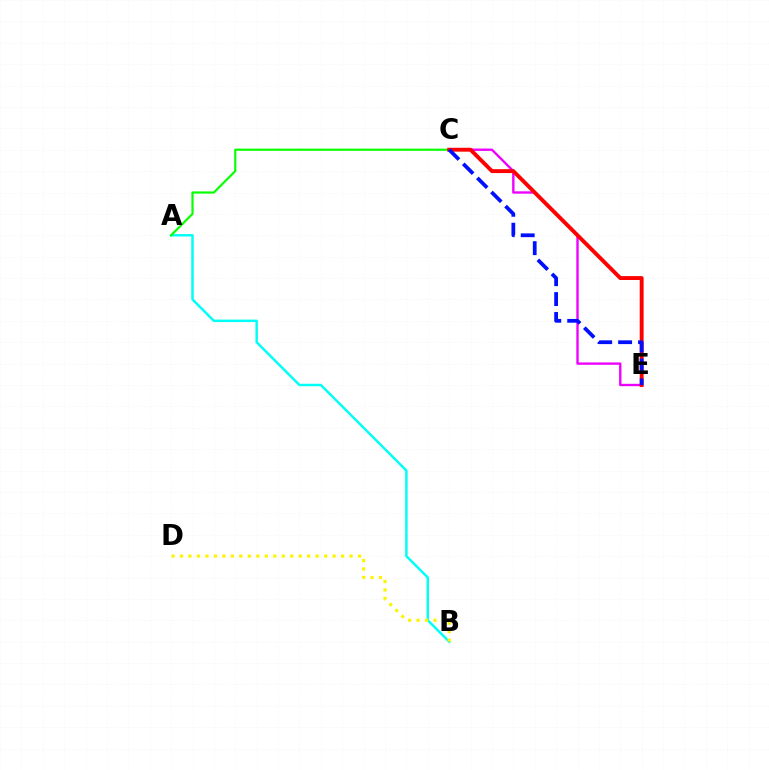{('A', 'B'): [{'color': '#00fff6', 'line_style': 'solid', 'thickness': 1.78}], ('C', 'E'): [{'color': '#ee00ff', 'line_style': 'solid', 'thickness': 1.71}, {'color': '#ff0000', 'line_style': 'solid', 'thickness': 2.81}, {'color': '#0010ff', 'line_style': 'dashed', 'thickness': 2.71}], ('A', 'C'): [{'color': '#08ff00', 'line_style': 'solid', 'thickness': 1.58}], ('B', 'D'): [{'color': '#fcf500', 'line_style': 'dotted', 'thickness': 2.3}]}